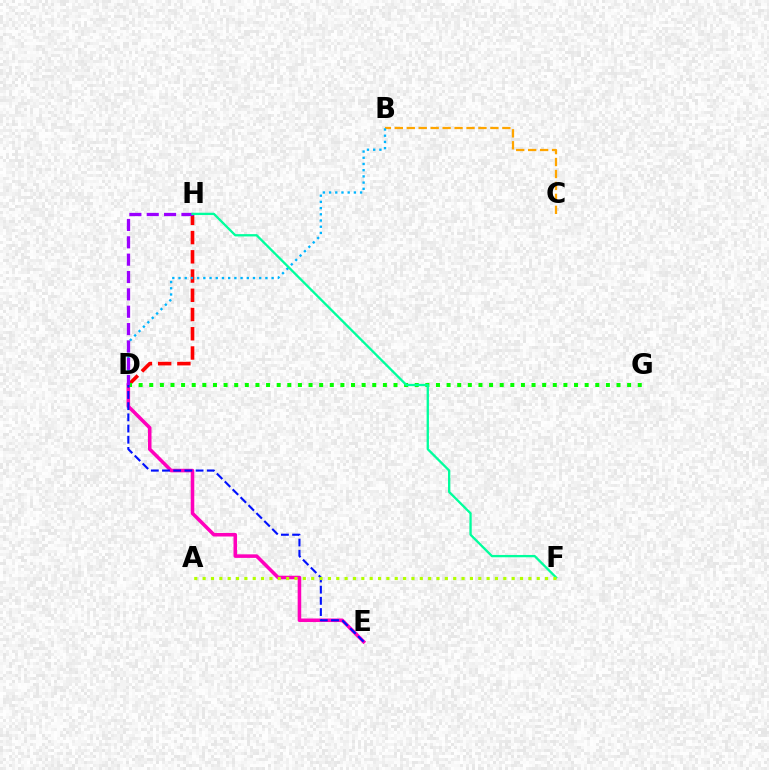{('B', 'C'): [{'color': '#ffa500', 'line_style': 'dashed', 'thickness': 1.62}], ('D', 'H'): [{'color': '#ff0000', 'line_style': 'dashed', 'thickness': 2.61}, {'color': '#9b00ff', 'line_style': 'dashed', 'thickness': 2.36}], ('D', 'E'): [{'color': '#ff00bd', 'line_style': 'solid', 'thickness': 2.56}, {'color': '#0010ff', 'line_style': 'dashed', 'thickness': 1.52}], ('D', 'G'): [{'color': '#08ff00', 'line_style': 'dotted', 'thickness': 2.89}], ('B', 'D'): [{'color': '#00b5ff', 'line_style': 'dotted', 'thickness': 1.69}], ('F', 'H'): [{'color': '#00ff9d', 'line_style': 'solid', 'thickness': 1.66}], ('A', 'F'): [{'color': '#b3ff00', 'line_style': 'dotted', 'thickness': 2.27}]}